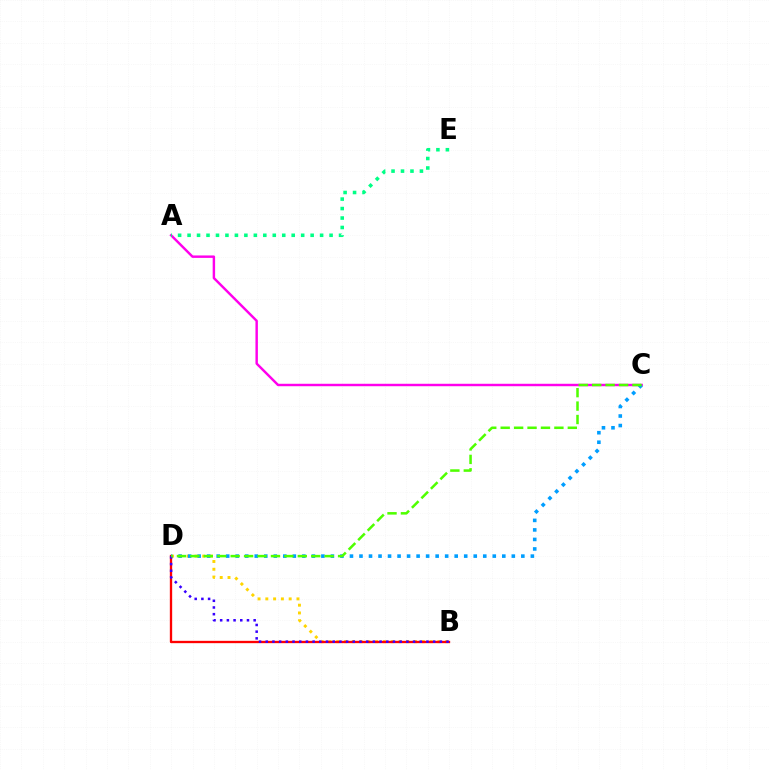{('B', 'D'): [{'color': '#ffd500', 'line_style': 'dotted', 'thickness': 2.11}, {'color': '#ff0000', 'line_style': 'solid', 'thickness': 1.67}, {'color': '#3700ff', 'line_style': 'dotted', 'thickness': 1.82}], ('A', 'C'): [{'color': '#ff00ed', 'line_style': 'solid', 'thickness': 1.76}], ('C', 'D'): [{'color': '#009eff', 'line_style': 'dotted', 'thickness': 2.59}, {'color': '#4fff00', 'line_style': 'dashed', 'thickness': 1.82}], ('A', 'E'): [{'color': '#00ff86', 'line_style': 'dotted', 'thickness': 2.57}]}